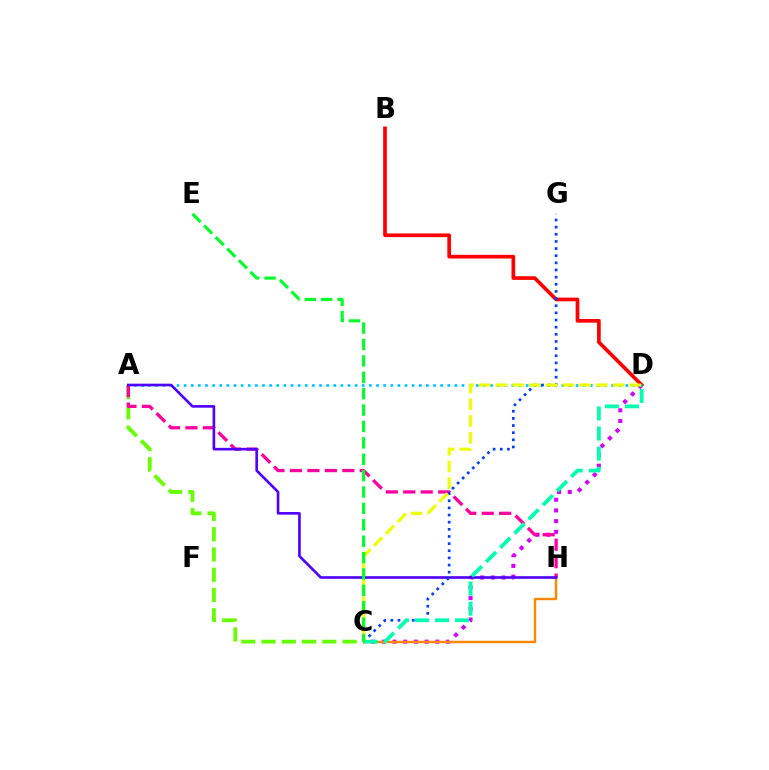{('B', 'D'): [{'color': '#ff0000', 'line_style': 'solid', 'thickness': 2.65}], ('C', 'D'): [{'color': '#d600ff', 'line_style': 'dotted', 'thickness': 2.91}, {'color': '#eeff00', 'line_style': 'dashed', 'thickness': 2.27}, {'color': '#00ffaf', 'line_style': 'dashed', 'thickness': 2.73}], ('A', 'C'): [{'color': '#66ff00', 'line_style': 'dashed', 'thickness': 2.75}], ('C', 'H'): [{'color': '#ff8800', 'line_style': 'solid', 'thickness': 1.73}], ('A', 'D'): [{'color': '#00c7ff', 'line_style': 'dotted', 'thickness': 1.94}], ('A', 'H'): [{'color': '#ff00a0', 'line_style': 'dashed', 'thickness': 2.37}, {'color': '#4f00ff', 'line_style': 'solid', 'thickness': 1.89}], ('C', 'G'): [{'color': '#003fff', 'line_style': 'dotted', 'thickness': 1.94}], ('C', 'E'): [{'color': '#00ff27', 'line_style': 'dashed', 'thickness': 2.23}]}